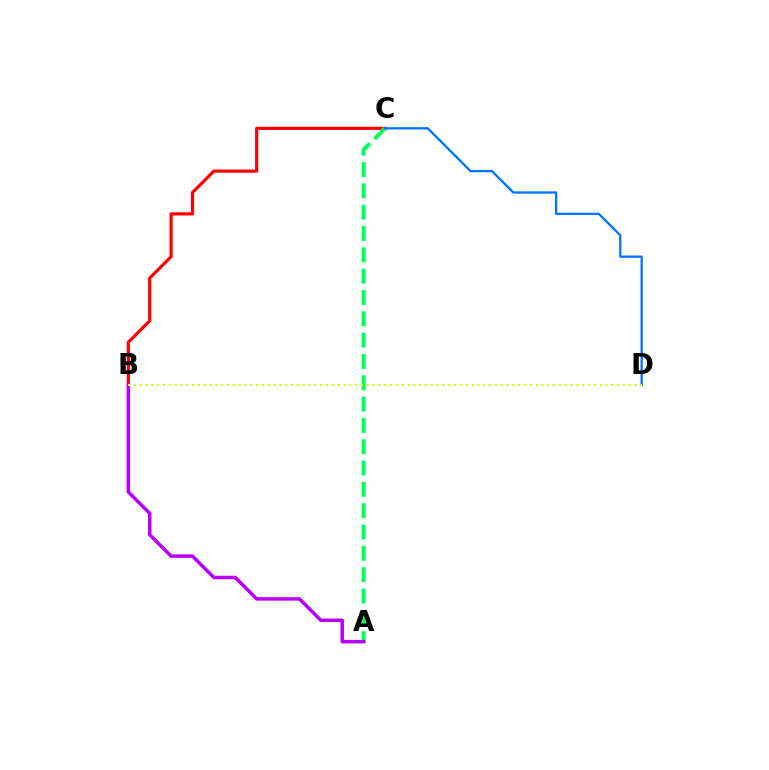{('B', 'C'): [{'color': '#ff0000', 'line_style': 'solid', 'thickness': 2.28}], ('A', 'C'): [{'color': '#00ff5c', 'line_style': 'dashed', 'thickness': 2.9}], ('C', 'D'): [{'color': '#0074ff', 'line_style': 'solid', 'thickness': 1.66}], ('A', 'B'): [{'color': '#b900ff', 'line_style': 'solid', 'thickness': 2.51}], ('B', 'D'): [{'color': '#d1ff00', 'line_style': 'dotted', 'thickness': 1.58}]}